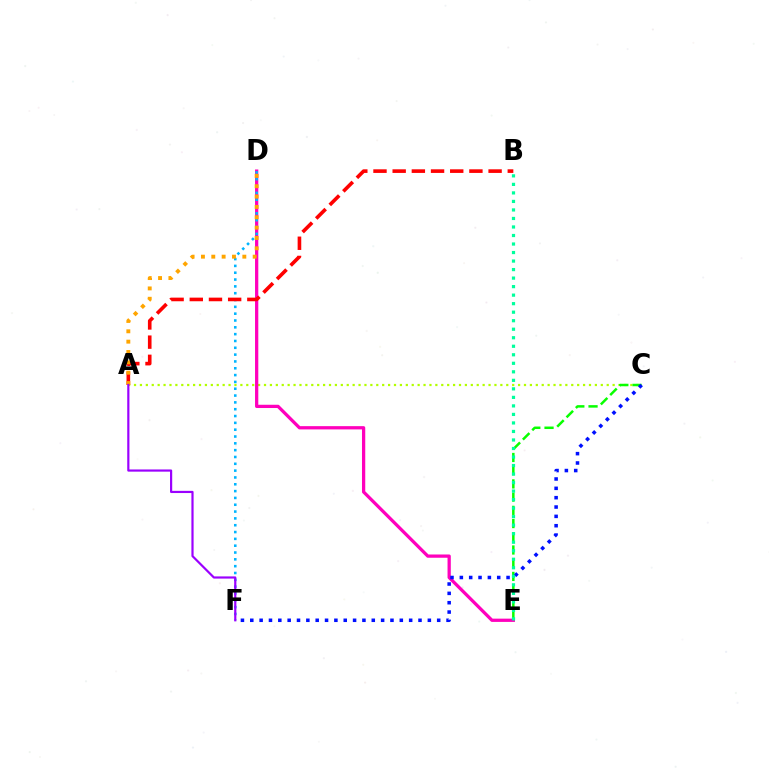{('A', 'C'): [{'color': '#b3ff00', 'line_style': 'dotted', 'thickness': 1.61}], ('C', 'E'): [{'color': '#08ff00', 'line_style': 'dashed', 'thickness': 1.8}], ('D', 'E'): [{'color': '#ff00bd', 'line_style': 'solid', 'thickness': 2.35}], ('D', 'F'): [{'color': '#00b5ff', 'line_style': 'dotted', 'thickness': 1.85}], ('A', 'B'): [{'color': '#ff0000', 'line_style': 'dashed', 'thickness': 2.61}], ('C', 'F'): [{'color': '#0010ff', 'line_style': 'dotted', 'thickness': 2.54}], ('A', 'D'): [{'color': '#ffa500', 'line_style': 'dotted', 'thickness': 2.81}], ('A', 'F'): [{'color': '#9b00ff', 'line_style': 'solid', 'thickness': 1.57}], ('B', 'E'): [{'color': '#00ff9d', 'line_style': 'dotted', 'thickness': 2.31}]}